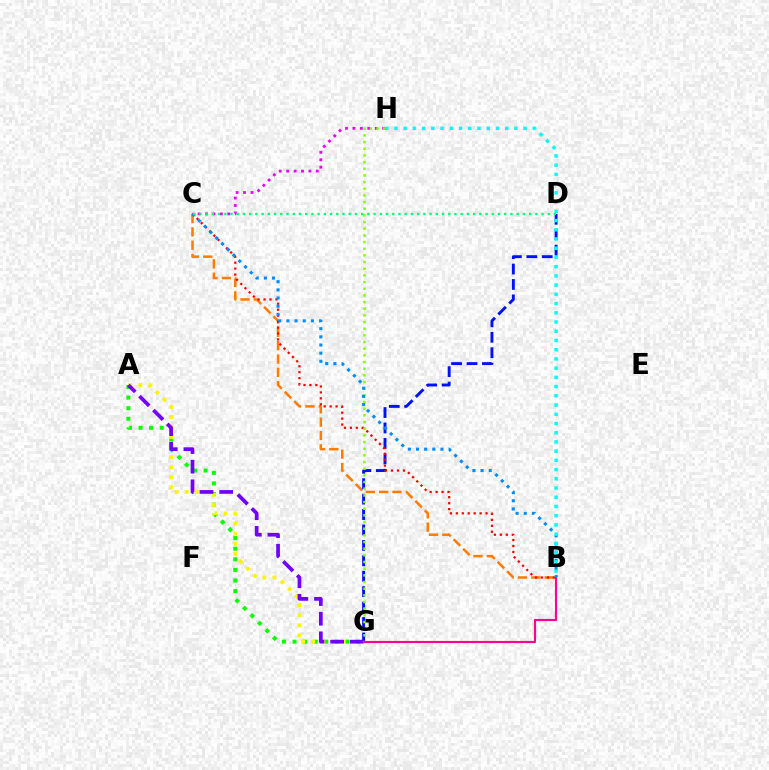{('B', 'C'): [{'color': '#ff7c00', 'line_style': 'dashed', 'thickness': 1.81}, {'color': '#ff0000', 'line_style': 'dotted', 'thickness': 1.62}, {'color': '#008cff', 'line_style': 'dotted', 'thickness': 2.22}], ('A', 'G'): [{'color': '#08ff00', 'line_style': 'dotted', 'thickness': 2.88}, {'color': '#fcf500', 'line_style': 'dotted', 'thickness': 2.73}, {'color': '#7200ff', 'line_style': 'dashed', 'thickness': 2.67}], ('D', 'G'): [{'color': '#0010ff', 'line_style': 'dashed', 'thickness': 2.1}], ('C', 'H'): [{'color': '#ee00ff', 'line_style': 'dotted', 'thickness': 2.02}], ('G', 'H'): [{'color': '#84ff00', 'line_style': 'dotted', 'thickness': 1.81}], ('B', 'G'): [{'color': '#ff0094', 'line_style': 'solid', 'thickness': 1.54}], ('B', 'H'): [{'color': '#00fff6', 'line_style': 'dotted', 'thickness': 2.51}], ('C', 'D'): [{'color': '#00ff74', 'line_style': 'dotted', 'thickness': 1.69}]}